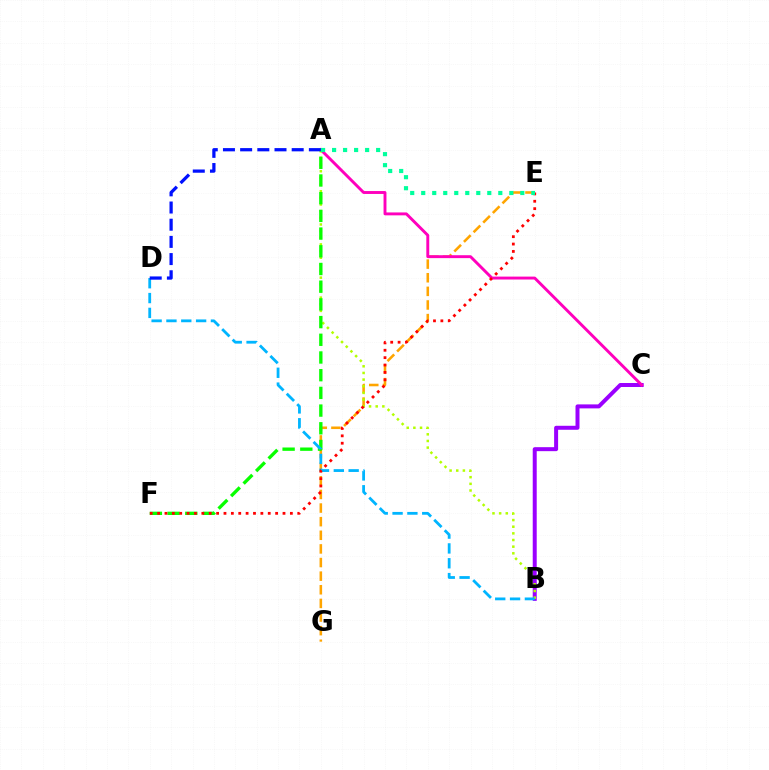{('B', 'C'): [{'color': '#9b00ff', 'line_style': 'solid', 'thickness': 2.87}], ('E', 'G'): [{'color': '#ffa500', 'line_style': 'dashed', 'thickness': 1.85}], ('A', 'C'): [{'color': '#ff00bd', 'line_style': 'solid', 'thickness': 2.1}], ('A', 'B'): [{'color': '#b3ff00', 'line_style': 'dotted', 'thickness': 1.81}], ('A', 'F'): [{'color': '#08ff00', 'line_style': 'dashed', 'thickness': 2.4}], ('B', 'D'): [{'color': '#00b5ff', 'line_style': 'dashed', 'thickness': 2.01}], ('E', 'F'): [{'color': '#ff0000', 'line_style': 'dotted', 'thickness': 2.0}], ('A', 'E'): [{'color': '#00ff9d', 'line_style': 'dotted', 'thickness': 2.99}], ('A', 'D'): [{'color': '#0010ff', 'line_style': 'dashed', 'thickness': 2.33}]}